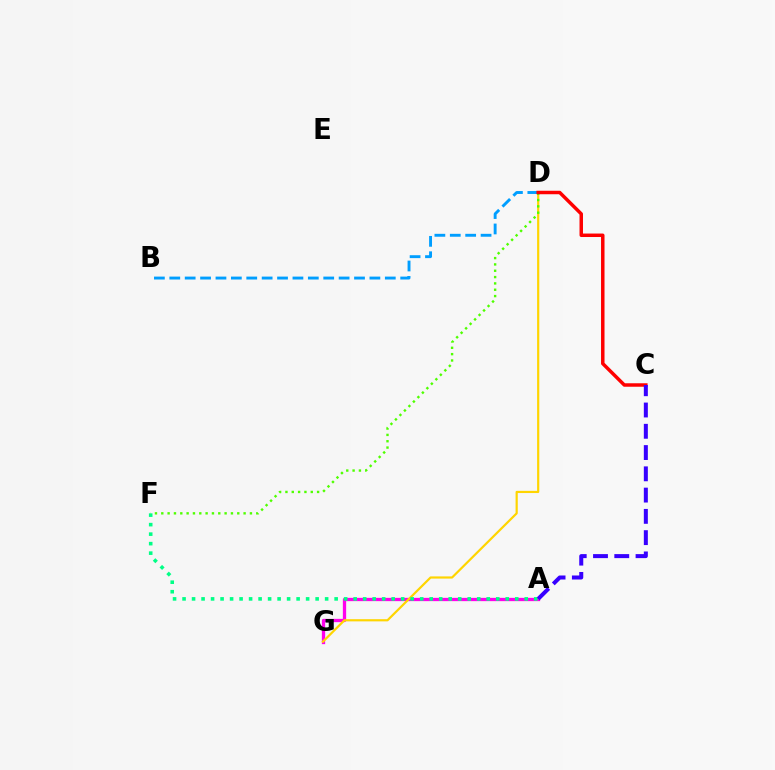{('A', 'G'): [{'color': '#ff00ed', 'line_style': 'solid', 'thickness': 2.37}], ('D', 'G'): [{'color': '#ffd500', 'line_style': 'solid', 'thickness': 1.58}], ('A', 'F'): [{'color': '#00ff86', 'line_style': 'dotted', 'thickness': 2.58}], ('D', 'F'): [{'color': '#4fff00', 'line_style': 'dotted', 'thickness': 1.72}], ('B', 'D'): [{'color': '#009eff', 'line_style': 'dashed', 'thickness': 2.09}], ('C', 'D'): [{'color': '#ff0000', 'line_style': 'solid', 'thickness': 2.5}], ('A', 'C'): [{'color': '#3700ff', 'line_style': 'dashed', 'thickness': 2.89}]}